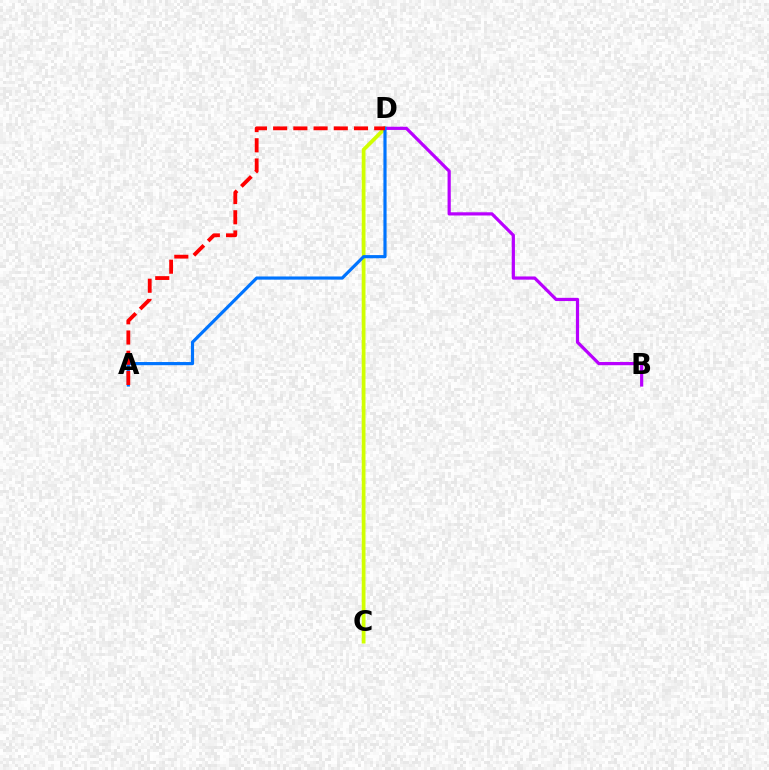{('C', 'D'): [{'color': '#00ff5c', 'line_style': 'dashed', 'thickness': 1.55}, {'color': '#d1ff00', 'line_style': 'solid', 'thickness': 2.7}], ('B', 'D'): [{'color': '#b900ff', 'line_style': 'solid', 'thickness': 2.31}], ('A', 'D'): [{'color': '#0074ff', 'line_style': 'solid', 'thickness': 2.28}, {'color': '#ff0000', 'line_style': 'dashed', 'thickness': 2.75}]}